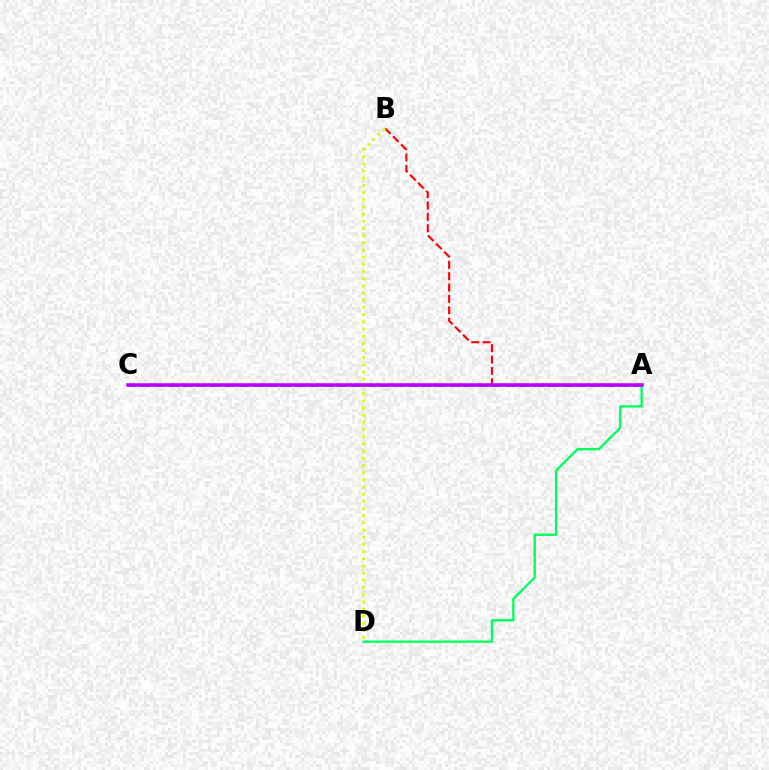{('A', 'D'): [{'color': '#00ff5c', 'line_style': 'solid', 'thickness': 1.69}], ('A', 'C'): [{'color': '#0074ff', 'line_style': 'dashed', 'thickness': 1.91}, {'color': '#b900ff', 'line_style': 'solid', 'thickness': 2.53}], ('A', 'B'): [{'color': '#ff0000', 'line_style': 'dashed', 'thickness': 1.54}], ('B', 'D'): [{'color': '#d1ff00', 'line_style': 'dotted', 'thickness': 1.95}]}